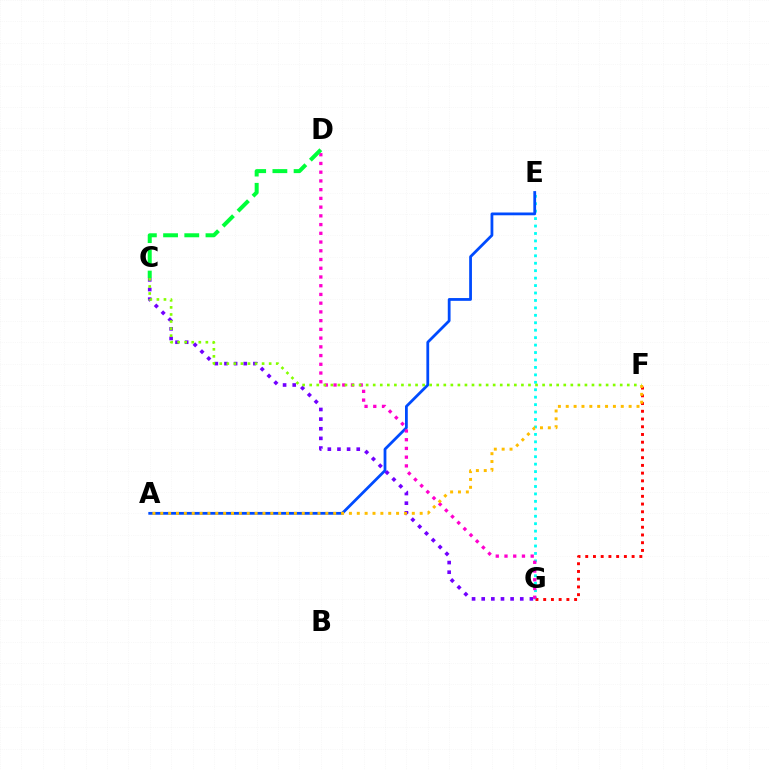{('E', 'G'): [{'color': '#00fff6', 'line_style': 'dotted', 'thickness': 2.02}], ('F', 'G'): [{'color': '#ff0000', 'line_style': 'dotted', 'thickness': 2.1}], ('A', 'E'): [{'color': '#004bff', 'line_style': 'solid', 'thickness': 2.0}], ('C', 'G'): [{'color': '#7200ff', 'line_style': 'dotted', 'thickness': 2.62}], ('D', 'G'): [{'color': '#ff00cf', 'line_style': 'dotted', 'thickness': 2.37}], ('C', 'D'): [{'color': '#00ff39', 'line_style': 'dashed', 'thickness': 2.88}], ('C', 'F'): [{'color': '#84ff00', 'line_style': 'dotted', 'thickness': 1.92}], ('A', 'F'): [{'color': '#ffbd00', 'line_style': 'dotted', 'thickness': 2.14}]}